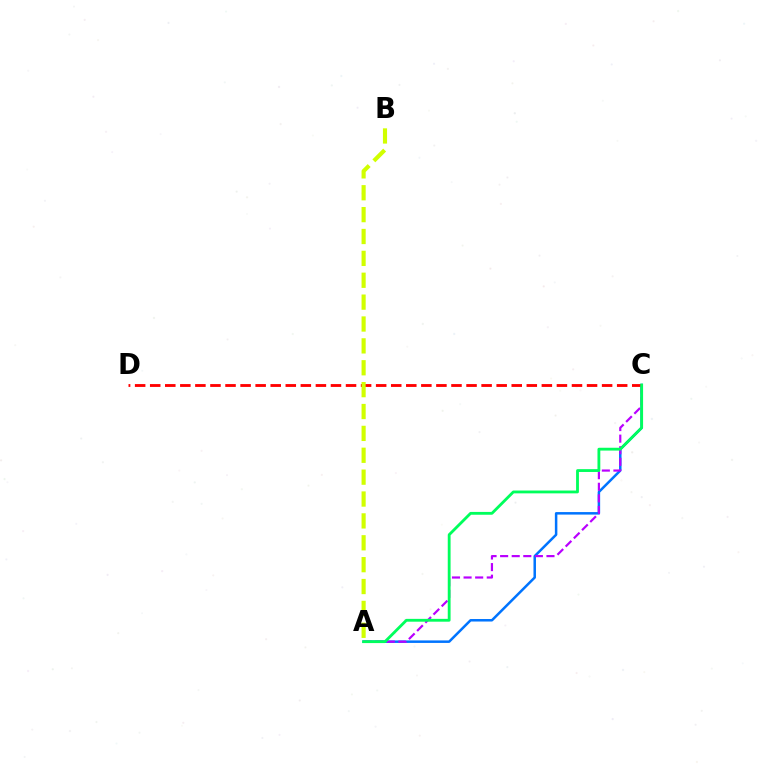{('A', 'C'): [{'color': '#0074ff', 'line_style': 'solid', 'thickness': 1.8}, {'color': '#b900ff', 'line_style': 'dashed', 'thickness': 1.57}, {'color': '#00ff5c', 'line_style': 'solid', 'thickness': 2.03}], ('C', 'D'): [{'color': '#ff0000', 'line_style': 'dashed', 'thickness': 2.05}], ('A', 'B'): [{'color': '#d1ff00', 'line_style': 'dashed', 'thickness': 2.97}]}